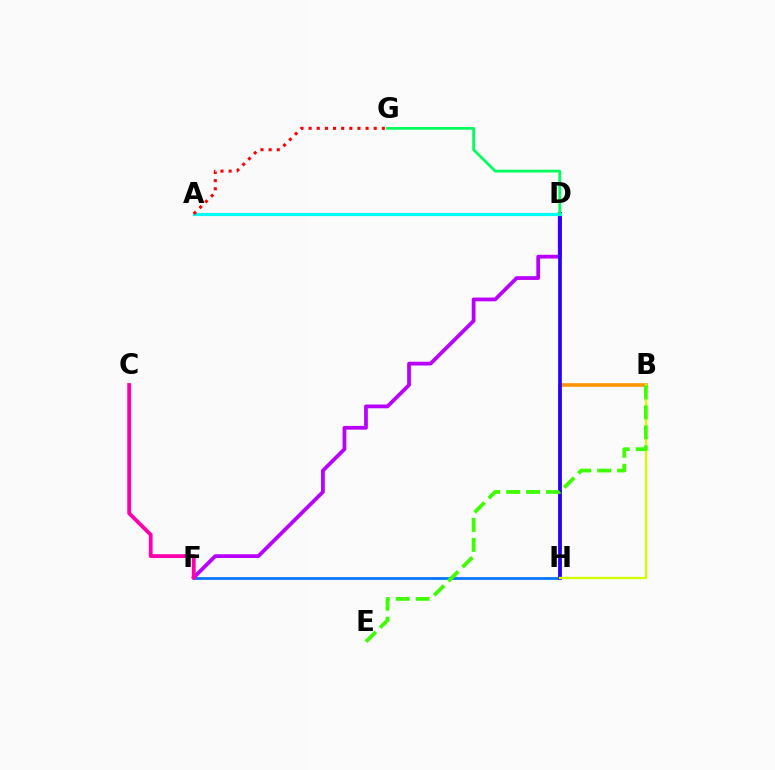{('F', 'H'): [{'color': '#0074ff', 'line_style': 'solid', 'thickness': 1.97}], ('B', 'H'): [{'color': '#ff9400', 'line_style': 'solid', 'thickness': 2.6}, {'color': '#d1ff00', 'line_style': 'solid', 'thickness': 1.67}], ('D', 'F'): [{'color': '#b900ff', 'line_style': 'solid', 'thickness': 2.71}], ('C', 'F'): [{'color': '#ff00ac', 'line_style': 'solid', 'thickness': 2.75}], ('D', 'H'): [{'color': '#2500ff', 'line_style': 'solid', 'thickness': 2.66}], ('A', 'D'): [{'color': '#00fff6', 'line_style': 'solid', 'thickness': 2.29}], ('D', 'G'): [{'color': '#00ff5c', 'line_style': 'solid', 'thickness': 1.98}], ('A', 'G'): [{'color': '#ff0000', 'line_style': 'dotted', 'thickness': 2.21}], ('B', 'E'): [{'color': '#3dff00', 'line_style': 'dashed', 'thickness': 2.71}]}